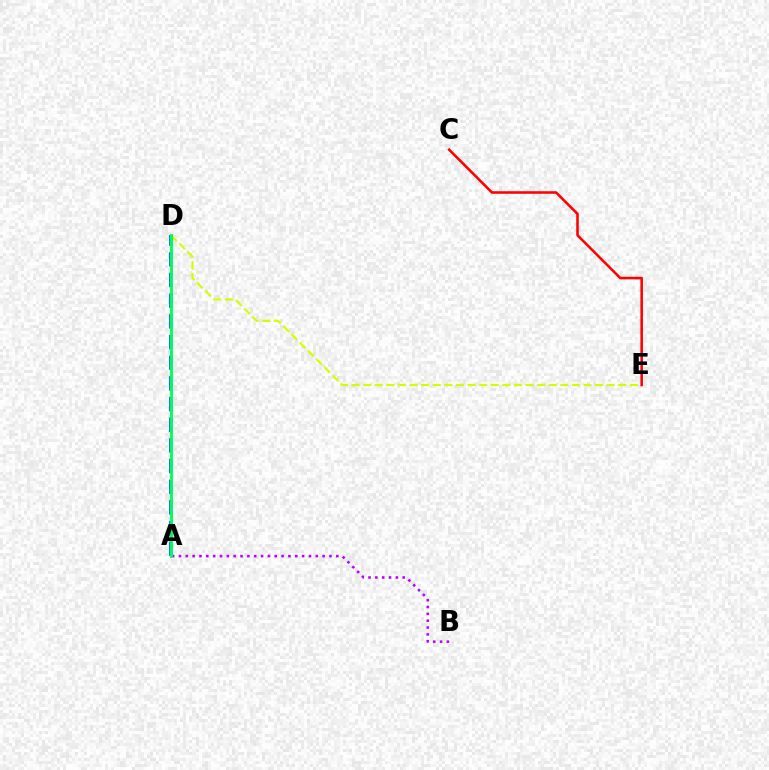{('D', 'E'): [{'color': '#d1ff00', 'line_style': 'dashed', 'thickness': 1.57}], ('A', 'D'): [{'color': '#0074ff', 'line_style': 'dashed', 'thickness': 2.81}, {'color': '#00ff5c', 'line_style': 'solid', 'thickness': 2.07}], ('A', 'B'): [{'color': '#b900ff', 'line_style': 'dotted', 'thickness': 1.86}], ('C', 'E'): [{'color': '#ff0000', 'line_style': 'solid', 'thickness': 1.84}]}